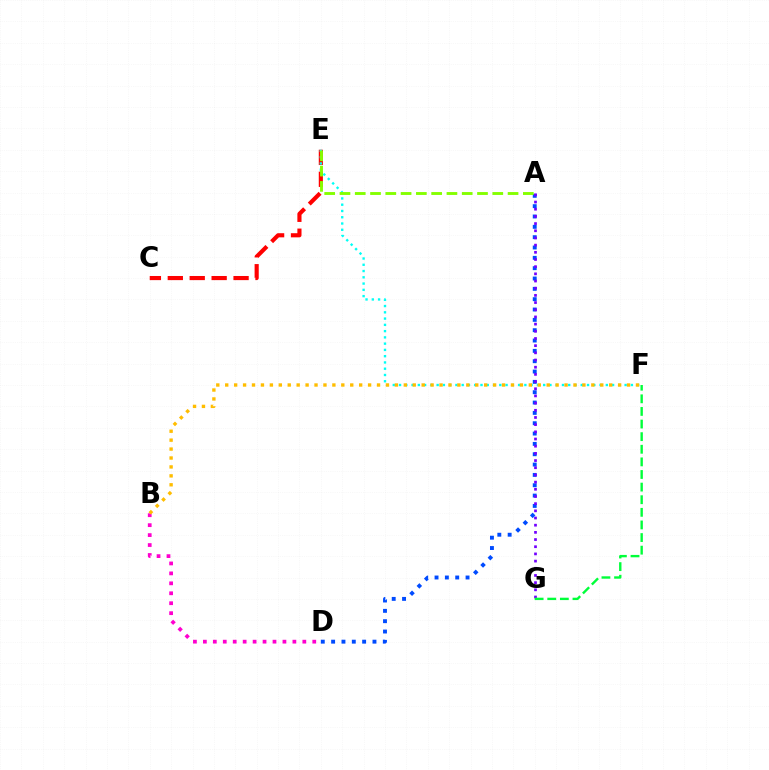{('C', 'E'): [{'color': '#ff0000', 'line_style': 'dashed', 'thickness': 2.98}], ('E', 'F'): [{'color': '#00fff6', 'line_style': 'dotted', 'thickness': 1.7}], ('B', 'D'): [{'color': '#ff00cf', 'line_style': 'dotted', 'thickness': 2.7}], ('A', 'D'): [{'color': '#004bff', 'line_style': 'dotted', 'thickness': 2.81}], ('A', 'E'): [{'color': '#84ff00', 'line_style': 'dashed', 'thickness': 2.08}], ('A', 'G'): [{'color': '#7200ff', 'line_style': 'dotted', 'thickness': 1.95}], ('F', 'G'): [{'color': '#00ff39', 'line_style': 'dashed', 'thickness': 1.71}], ('B', 'F'): [{'color': '#ffbd00', 'line_style': 'dotted', 'thickness': 2.43}]}